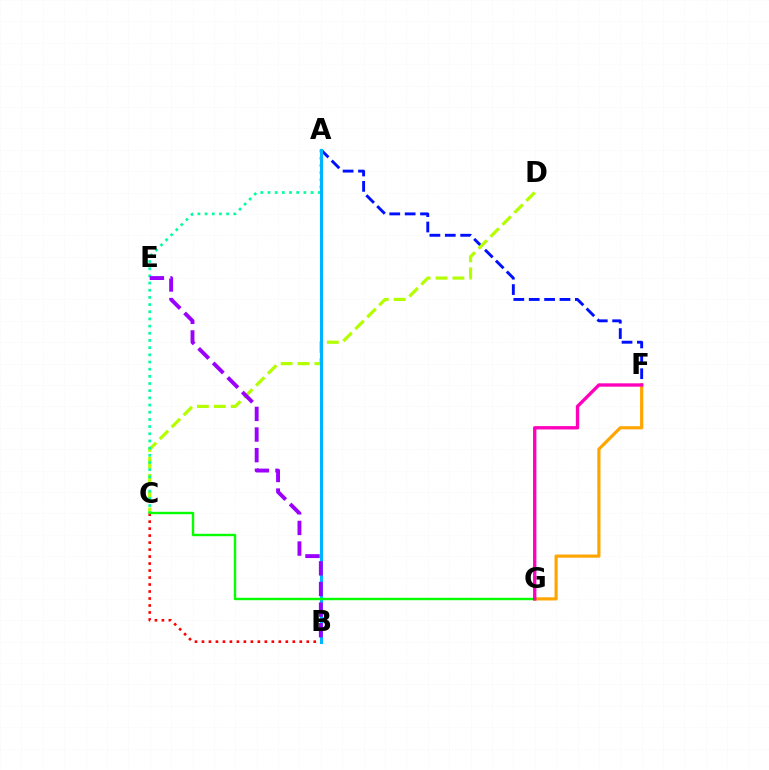{('A', 'F'): [{'color': '#0010ff', 'line_style': 'dashed', 'thickness': 2.09}], ('C', 'D'): [{'color': '#b3ff00', 'line_style': 'dashed', 'thickness': 2.3}], ('A', 'C'): [{'color': '#00ff9d', 'line_style': 'dotted', 'thickness': 1.95}], ('B', 'C'): [{'color': '#ff0000', 'line_style': 'dotted', 'thickness': 1.9}], ('A', 'B'): [{'color': '#00b5ff', 'line_style': 'solid', 'thickness': 2.21}], ('F', 'G'): [{'color': '#ffa500', 'line_style': 'solid', 'thickness': 2.28}, {'color': '#ff00bd', 'line_style': 'solid', 'thickness': 2.41}], ('C', 'G'): [{'color': '#08ff00', 'line_style': 'solid', 'thickness': 1.73}], ('B', 'E'): [{'color': '#9b00ff', 'line_style': 'dashed', 'thickness': 2.8}]}